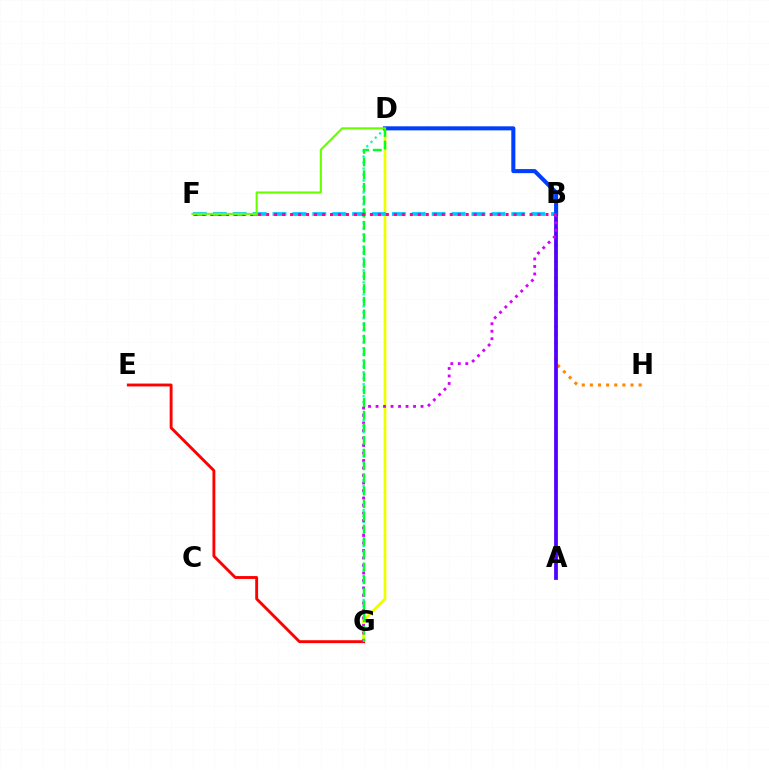{('D', 'G'): [{'color': '#00ffaf', 'line_style': 'dotted', 'thickness': 1.63}, {'color': '#eeff00', 'line_style': 'solid', 'thickness': 2.0}, {'color': '#00ff27', 'line_style': 'dashed', 'thickness': 1.72}], ('E', 'G'): [{'color': '#ff0000', 'line_style': 'solid', 'thickness': 2.07}], ('B', 'H'): [{'color': '#ff8800', 'line_style': 'dotted', 'thickness': 2.21}], ('A', 'B'): [{'color': '#4f00ff', 'line_style': 'solid', 'thickness': 2.7}], ('B', 'F'): [{'color': '#00c7ff', 'line_style': 'dashed', 'thickness': 2.7}, {'color': '#ff00a0', 'line_style': 'dotted', 'thickness': 2.17}], ('B', 'G'): [{'color': '#d600ff', 'line_style': 'dotted', 'thickness': 2.04}], ('B', 'D'): [{'color': '#003fff', 'line_style': 'solid', 'thickness': 2.92}], ('D', 'F'): [{'color': '#66ff00', 'line_style': 'solid', 'thickness': 1.5}]}